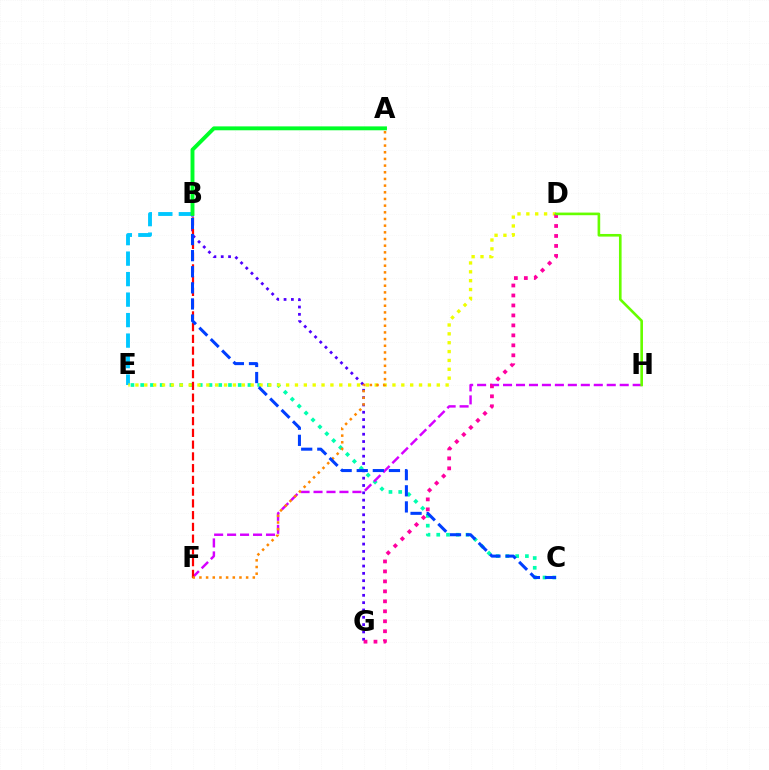{('B', 'G'): [{'color': '#4f00ff', 'line_style': 'dotted', 'thickness': 1.99}], ('B', 'E'): [{'color': '#00c7ff', 'line_style': 'dashed', 'thickness': 2.78}], ('C', 'E'): [{'color': '#00ffaf', 'line_style': 'dotted', 'thickness': 2.65}], ('D', 'E'): [{'color': '#eeff00', 'line_style': 'dotted', 'thickness': 2.41}], ('F', 'H'): [{'color': '#d600ff', 'line_style': 'dashed', 'thickness': 1.76}], ('A', 'B'): [{'color': '#00ff27', 'line_style': 'solid', 'thickness': 2.8}], ('B', 'F'): [{'color': '#ff0000', 'line_style': 'dashed', 'thickness': 1.6}], ('D', 'G'): [{'color': '#ff00a0', 'line_style': 'dotted', 'thickness': 2.71}], ('A', 'F'): [{'color': '#ff8800', 'line_style': 'dotted', 'thickness': 1.81}], ('B', 'C'): [{'color': '#003fff', 'line_style': 'dashed', 'thickness': 2.19}], ('D', 'H'): [{'color': '#66ff00', 'line_style': 'solid', 'thickness': 1.9}]}